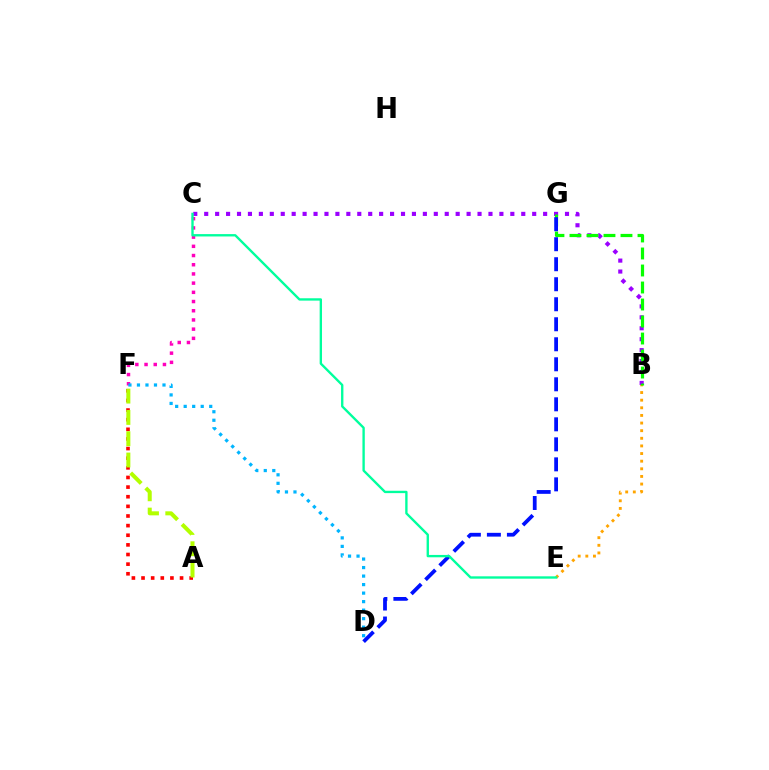{('A', 'F'): [{'color': '#ff0000', 'line_style': 'dotted', 'thickness': 2.62}, {'color': '#b3ff00', 'line_style': 'dashed', 'thickness': 2.89}], ('B', 'E'): [{'color': '#ffa500', 'line_style': 'dotted', 'thickness': 2.07}], ('C', 'F'): [{'color': '#ff00bd', 'line_style': 'dotted', 'thickness': 2.5}], ('D', 'F'): [{'color': '#00b5ff', 'line_style': 'dotted', 'thickness': 2.31}], ('B', 'C'): [{'color': '#9b00ff', 'line_style': 'dotted', 'thickness': 2.97}], ('B', 'G'): [{'color': '#08ff00', 'line_style': 'dashed', 'thickness': 2.31}], ('D', 'G'): [{'color': '#0010ff', 'line_style': 'dashed', 'thickness': 2.72}], ('C', 'E'): [{'color': '#00ff9d', 'line_style': 'solid', 'thickness': 1.7}]}